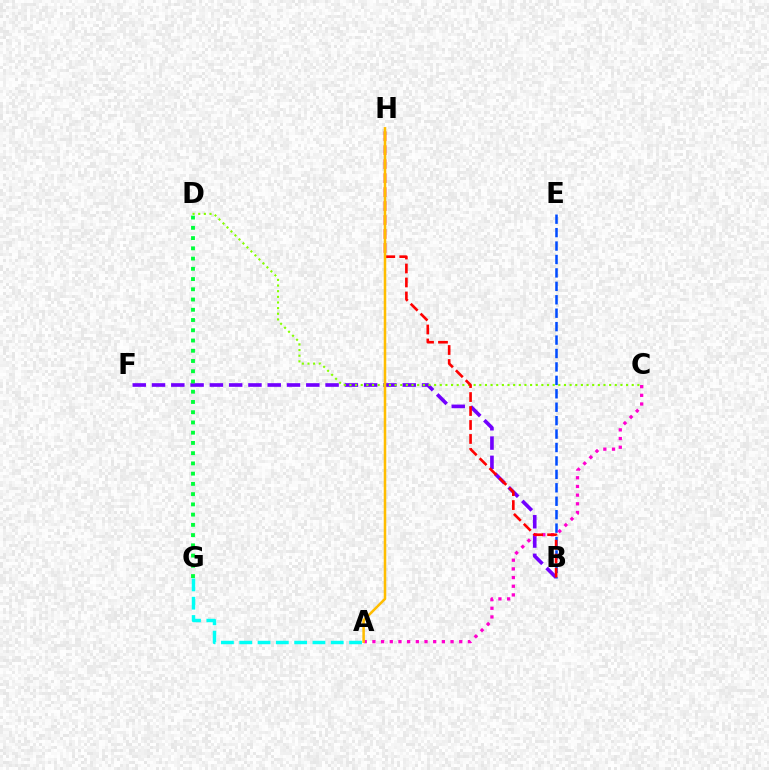{('B', 'E'): [{'color': '#004bff', 'line_style': 'dashed', 'thickness': 1.82}], ('B', 'F'): [{'color': '#7200ff', 'line_style': 'dashed', 'thickness': 2.62}], ('D', 'G'): [{'color': '#00ff39', 'line_style': 'dotted', 'thickness': 2.78}], ('A', 'C'): [{'color': '#ff00cf', 'line_style': 'dotted', 'thickness': 2.36}], ('A', 'G'): [{'color': '#00fff6', 'line_style': 'dashed', 'thickness': 2.49}], ('C', 'D'): [{'color': '#84ff00', 'line_style': 'dotted', 'thickness': 1.53}], ('B', 'H'): [{'color': '#ff0000', 'line_style': 'dashed', 'thickness': 1.9}], ('A', 'H'): [{'color': '#ffbd00', 'line_style': 'solid', 'thickness': 1.82}]}